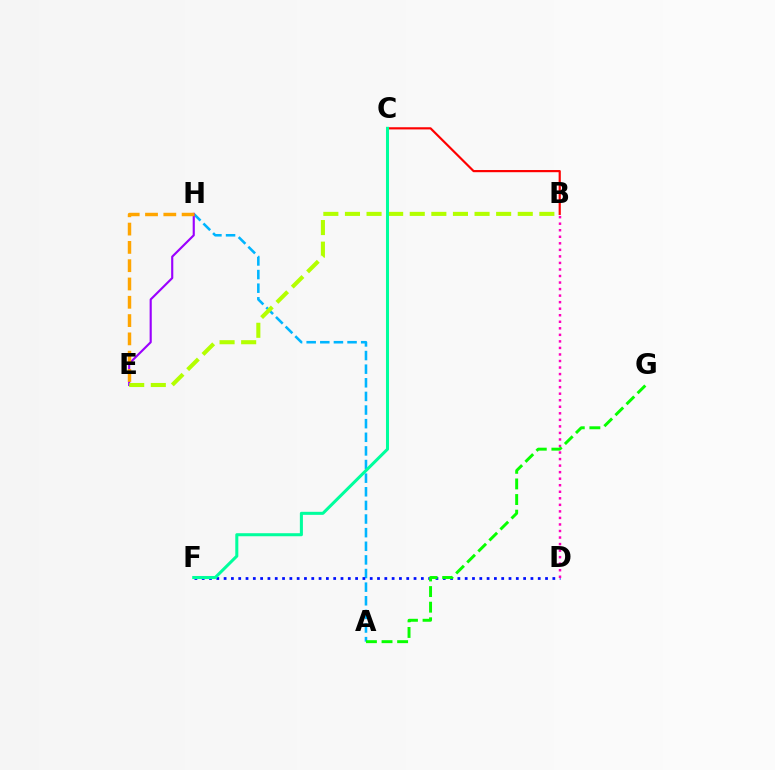{('A', 'H'): [{'color': '#00b5ff', 'line_style': 'dashed', 'thickness': 1.85}], ('D', 'F'): [{'color': '#0010ff', 'line_style': 'dotted', 'thickness': 1.98}], ('E', 'H'): [{'color': '#9b00ff', 'line_style': 'solid', 'thickness': 1.54}, {'color': '#ffa500', 'line_style': 'dashed', 'thickness': 2.49}], ('B', 'D'): [{'color': '#ff00bd', 'line_style': 'dotted', 'thickness': 1.78}], ('B', 'E'): [{'color': '#b3ff00', 'line_style': 'dashed', 'thickness': 2.93}], ('B', 'C'): [{'color': '#ff0000', 'line_style': 'solid', 'thickness': 1.57}], ('A', 'G'): [{'color': '#08ff00', 'line_style': 'dashed', 'thickness': 2.12}], ('C', 'F'): [{'color': '#00ff9d', 'line_style': 'solid', 'thickness': 2.19}]}